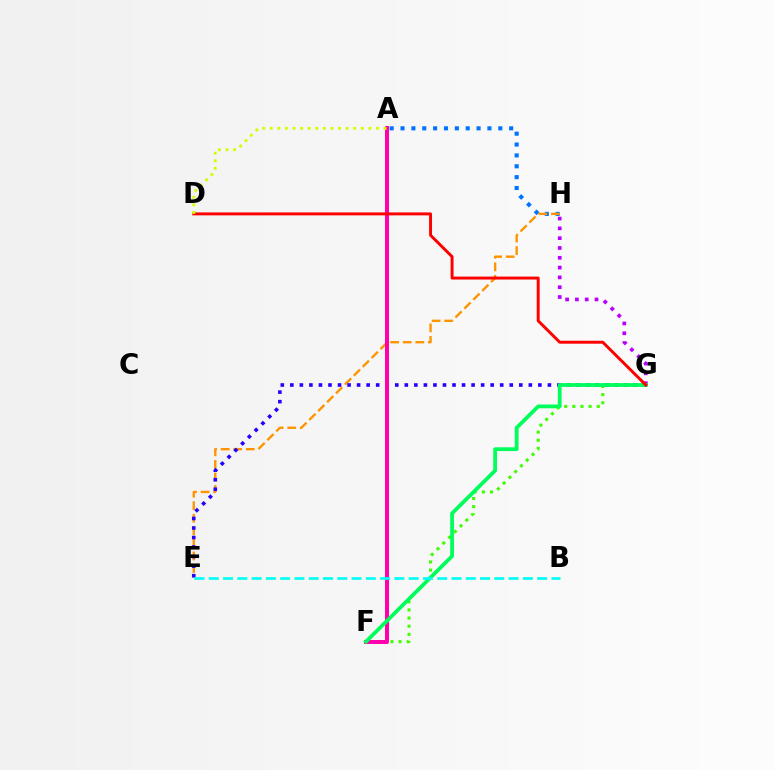{('A', 'H'): [{'color': '#0074ff', 'line_style': 'dotted', 'thickness': 2.95}], ('E', 'H'): [{'color': '#ff9400', 'line_style': 'dashed', 'thickness': 1.71}], ('F', 'G'): [{'color': '#3dff00', 'line_style': 'dotted', 'thickness': 2.21}, {'color': '#00ff5c', 'line_style': 'solid', 'thickness': 2.73}], ('G', 'H'): [{'color': '#b900ff', 'line_style': 'dotted', 'thickness': 2.66}], ('E', 'G'): [{'color': '#2500ff', 'line_style': 'dotted', 'thickness': 2.59}], ('A', 'F'): [{'color': '#ff00ac', 'line_style': 'solid', 'thickness': 2.88}], ('D', 'G'): [{'color': '#ff0000', 'line_style': 'solid', 'thickness': 2.12}], ('A', 'D'): [{'color': '#d1ff00', 'line_style': 'dotted', 'thickness': 2.06}], ('B', 'E'): [{'color': '#00fff6', 'line_style': 'dashed', 'thickness': 1.94}]}